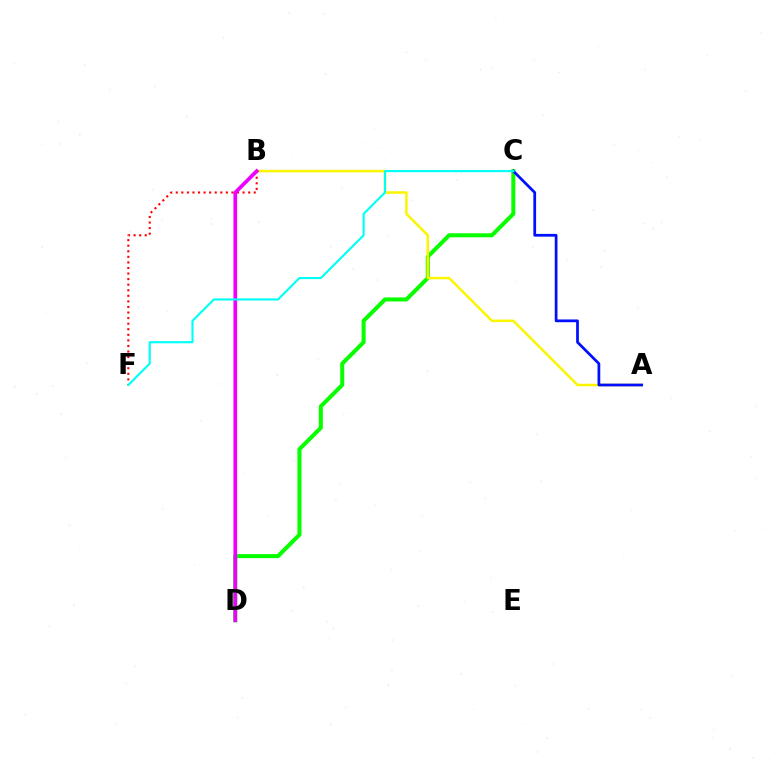{('C', 'D'): [{'color': '#08ff00', 'line_style': 'solid', 'thickness': 2.9}], ('A', 'B'): [{'color': '#fcf500', 'line_style': 'solid', 'thickness': 1.81}], ('B', 'F'): [{'color': '#ff0000', 'line_style': 'dotted', 'thickness': 1.51}], ('A', 'C'): [{'color': '#0010ff', 'line_style': 'solid', 'thickness': 1.98}], ('B', 'D'): [{'color': '#ee00ff', 'line_style': 'solid', 'thickness': 2.66}], ('C', 'F'): [{'color': '#00fff6', 'line_style': 'solid', 'thickness': 1.53}]}